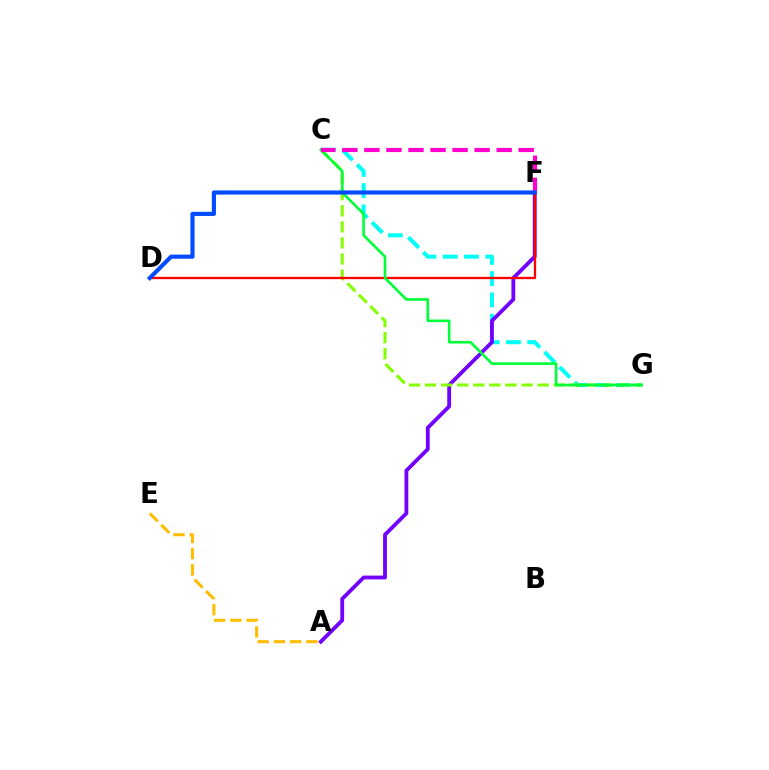{('C', 'G'): [{'color': '#00fff6', 'line_style': 'dashed', 'thickness': 2.89}, {'color': '#84ff00', 'line_style': 'dashed', 'thickness': 2.18}, {'color': '#00ff39', 'line_style': 'solid', 'thickness': 1.89}], ('A', 'F'): [{'color': '#7200ff', 'line_style': 'solid', 'thickness': 2.75}], ('D', 'F'): [{'color': '#ff0000', 'line_style': 'solid', 'thickness': 1.66}, {'color': '#004bff', 'line_style': 'solid', 'thickness': 2.97}], ('C', 'F'): [{'color': '#ff00cf', 'line_style': 'dashed', 'thickness': 2.99}], ('A', 'E'): [{'color': '#ffbd00', 'line_style': 'dashed', 'thickness': 2.21}]}